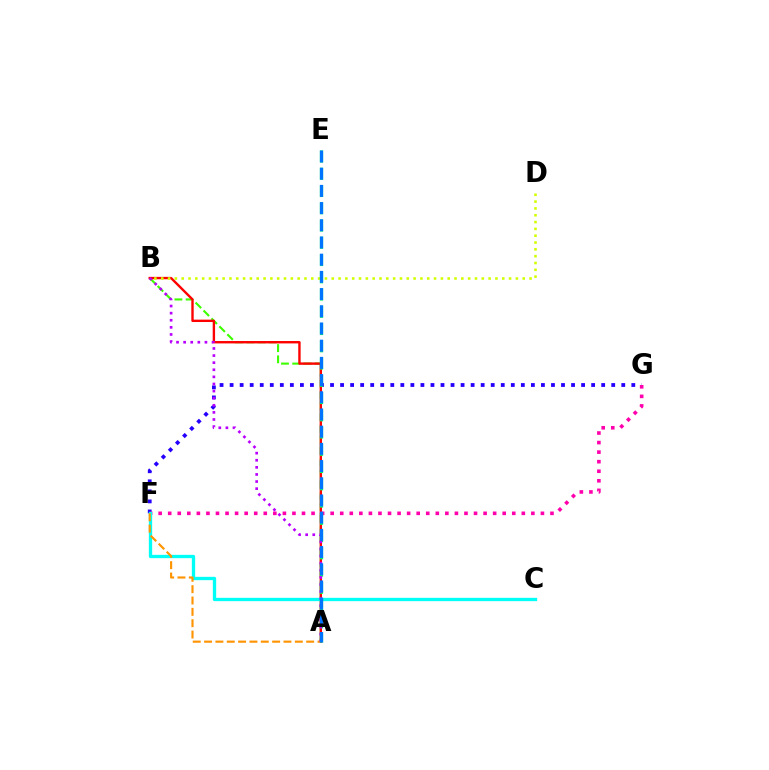{('A', 'B'): [{'color': '#3dff00', 'line_style': 'dashed', 'thickness': 1.52}, {'color': '#ff0000', 'line_style': 'solid', 'thickness': 1.71}, {'color': '#b900ff', 'line_style': 'dotted', 'thickness': 1.93}], ('F', 'G'): [{'color': '#2500ff', 'line_style': 'dotted', 'thickness': 2.73}, {'color': '#ff00ac', 'line_style': 'dotted', 'thickness': 2.6}], ('C', 'F'): [{'color': '#00fff6', 'line_style': 'solid', 'thickness': 2.39}], ('A', 'F'): [{'color': '#ff9400', 'line_style': 'dashed', 'thickness': 1.54}], ('B', 'D'): [{'color': '#d1ff00', 'line_style': 'dotted', 'thickness': 1.85}], ('A', 'E'): [{'color': '#00ff5c', 'line_style': 'dashed', 'thickness': 2.34}, {'color': '#0074ff', 'line_style': 'dashed', 'thickness': 2.34}]}